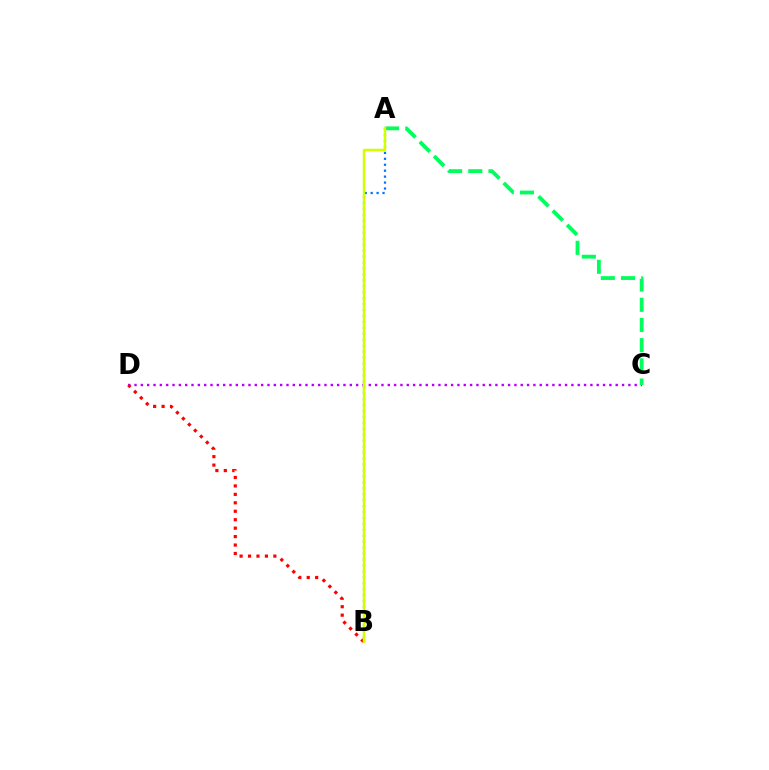{('C', 'D'): [{'color': '#b900ff', 'line_style': 'dotted', 'thickness': 1.72}], ('B', 'D'): [{'color': '#ff0000', 'line_style': 'dotted', 'thickness': 2.29}], ('A', 'C'): [{'color': '#00ff5c', 'line_style': 'dashed', 'thickness': 2.74}], ('A', 'B'): [{'color': '#0074ff', 'line_style': 'dotted', 'thickness': 1.61}, {'color': '#d1ff00', 'line_style': 'solid', 'thickness': 1.8}]}